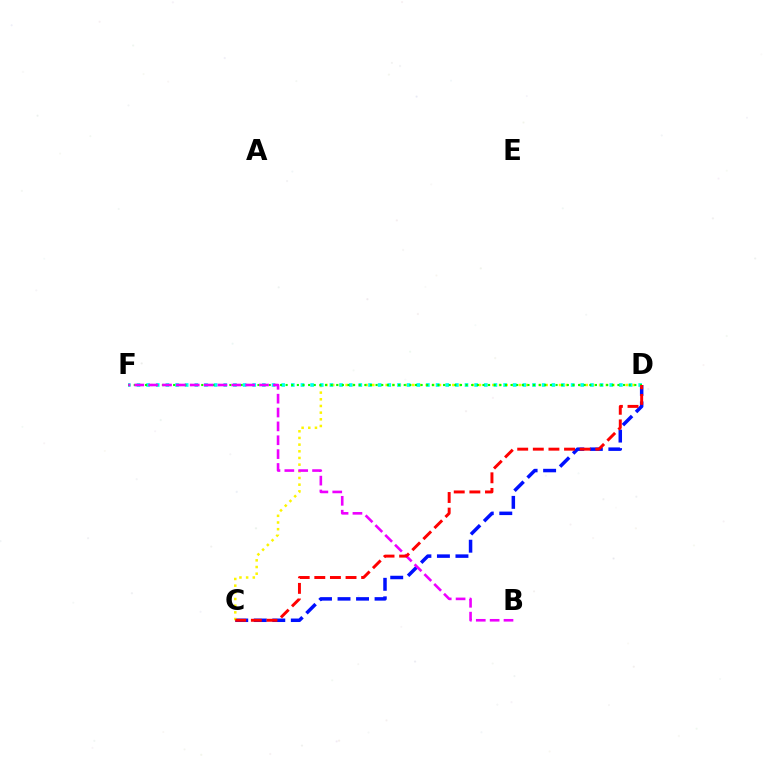{('C', 'D'): [{'color': '#0010ff', 'line_style': 'dashed', 'thickness': 2.52}, {'color': '#fcf500', 'line_style': 'dotted', 'thickness': 1.81}, {'color': '#ff0000', 'line_style': 'dashed', 'thickness': 2.12}], ('D', 'F'): [{'color': '#00fff6', 'line_style': 'dotted', 'thickness': 2.62}, {'color': '#08ff00', 'line_style': 'dotted', 'thickness': 1.53}], ('B', 'F'): [{'color': '#ee00ff', 'line_style': 'dashed', 'thickness': 1.88}]}